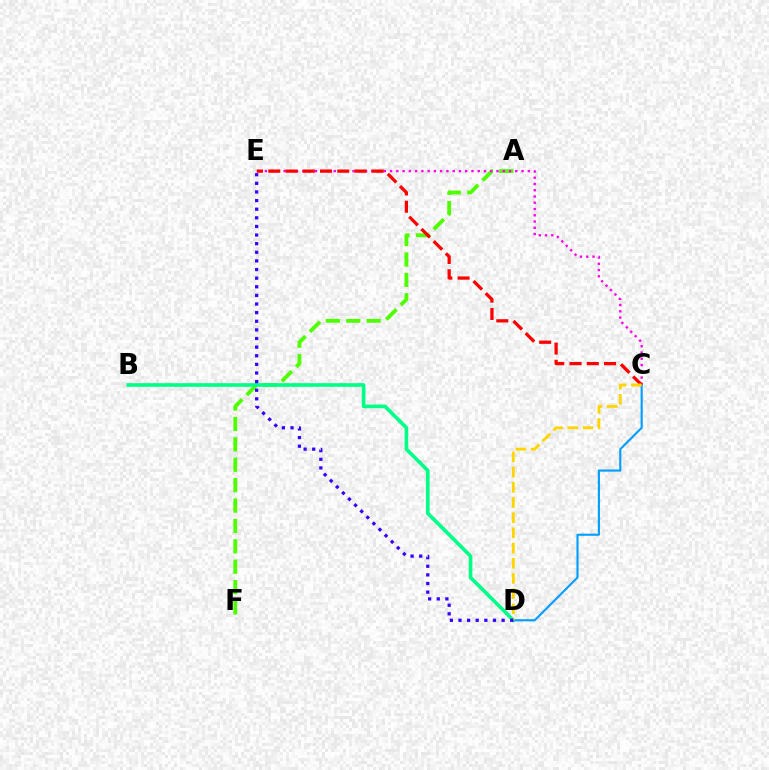{('A', 'F'): [{'color': '#4fff00', 'line_style': 'dashed', 'thickness': 2.77}], ('B', 'D'): [{'color': '#00ff86', 'line_style': 'solid', 'thickness': 2.62}], ('C', 'E'): [{'color': '#ff00ed', 'line_style': 'dotted', 'thickness': 1.7}, {'color': '#ff0000', 'line_style': 'dashed', 'thickness': 2.34}], ('C', 'D'): [{'color': '#009eff', 'line_style': 'solid', 'thickness': 1.53}, {'color': '#ffd500', 'line_style': 'dashed', 'thickness': 2.06}], ('D', 'E'): [{'color': '#3700ff', 'line_style': 'dotted', 'thickness': 2.34}]}